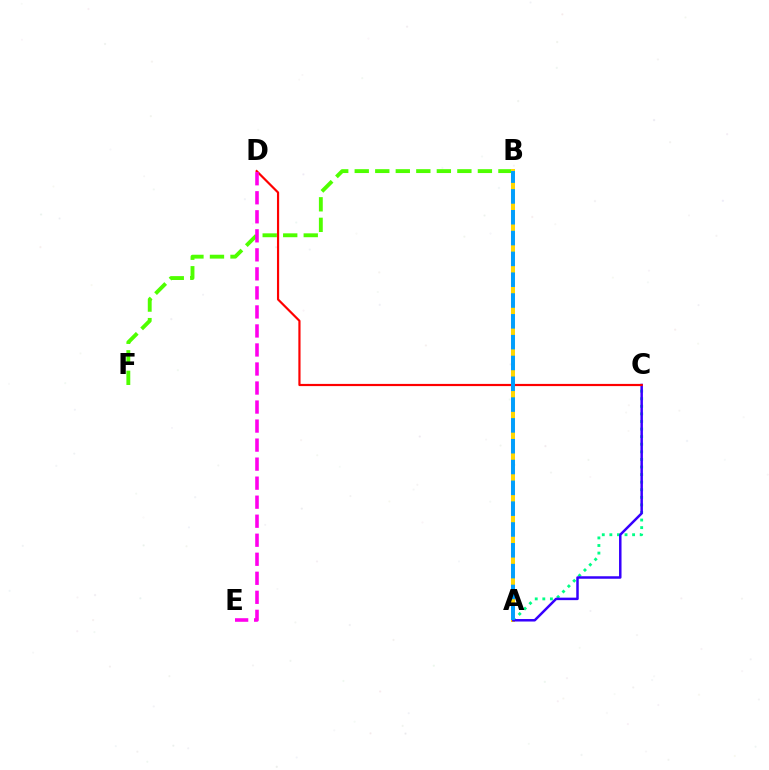{('A', 'C'): [{'color': '#00ff86', 'line_style': 'dotted', 'thickness': 2.06}, {'color': '#3700ff', 'line_style': 'solid', 'thickness': 1.8}], ('B', 'F'): [{'color': '#4fff00', 'line_style': 'dashed', 'thickness': 2.79}], ('A', 'B'): [{'color': '#ffd500', 'line_style': 'solid', 'thickness': 2.89}, {'color': '#009eff', 'line_style': 'dashed', 'thickness': 2.83}], ('C', 'D'): [{'color': '#ff0000', 'line_style': 'solid', 'thickness': 1.57}], ('D', 'E'): [{'color': '#ff00ed', 'line_style': 'dashed', 'thickness': 2.58}]}